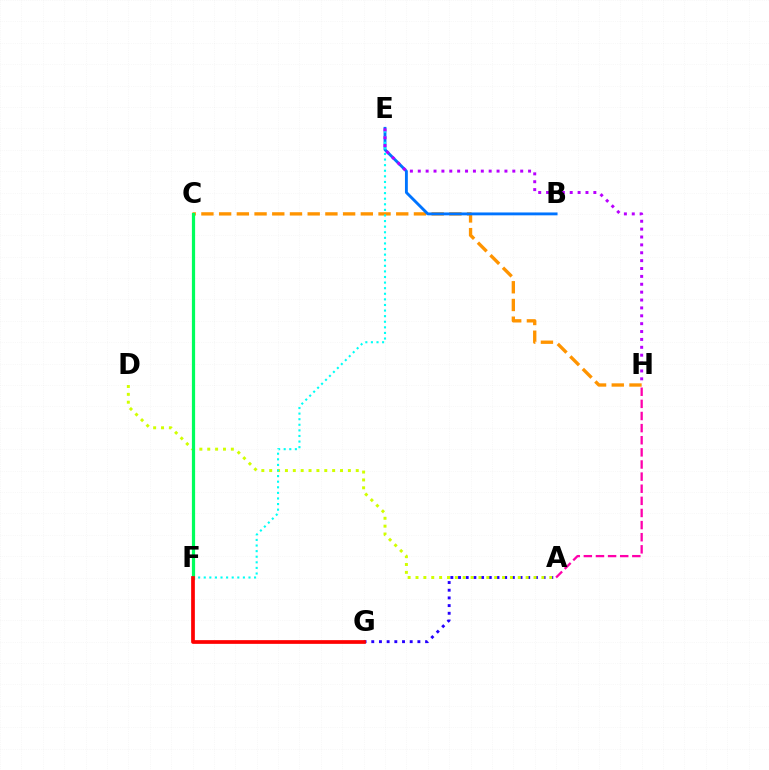{('C', 'F'): [{'color': '#3dff00', 'line_style': 'dotted', 'thickness': 2.04}, {'color': '#00ff5c', 'line_style': 'solid', 'thickness': 2.32}], ('A', 'G'): [{'color': '#2500ff', 'line_style': 'dotted', 'thickness': 2.09}], ('A', 'D'): [{'color': '#d1ff00', 'line_style': 'dotted', 'thickness': 2.14}], ('C', 'H'): [{'color': '#ff9400', 'line_style': 'dashed', 'thickness': 2.41}], ('B', 'E'): [{'color': '#0074ff', 'line_style': 'solid', 'thickness': 2.06}], ('E', 'F'): [{'color': '#00fff6', 'line_style': 'dotted', 'thickness': 1.52}], ('E', 'H'): [{'color': '#b900ff', 'line_style': 'dotted', 'thickness': 2.14}], ('A', 'H'): [{'color': '#ff00ac', 'line_style': 'dashed', 'thickness': 1.65}], ('F', 'G'): [{'color': '#ff0000', 'line_style': 'solid', 'thickness': 2.67}]}